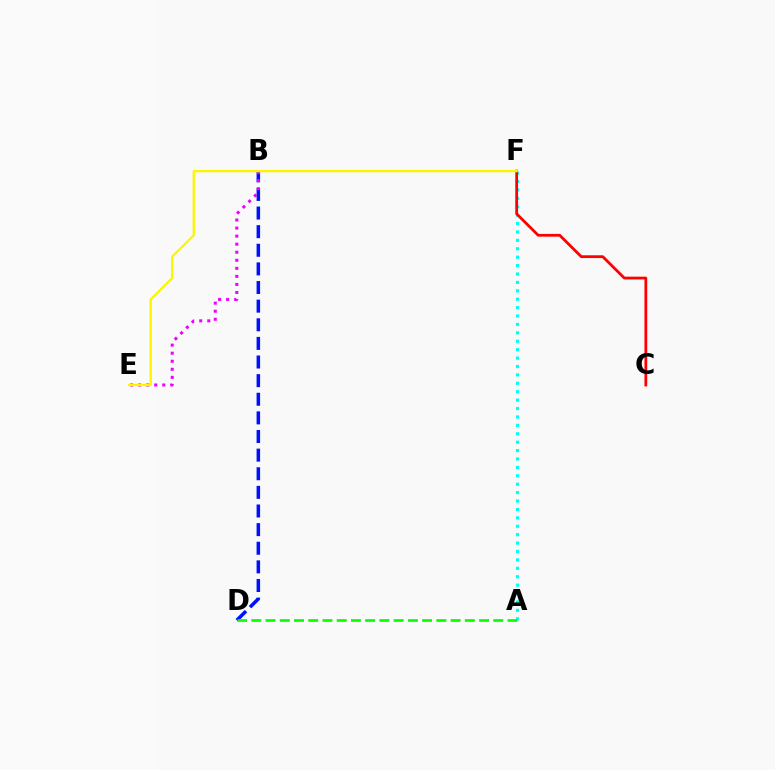{('B', 'D'): [{'color': '#0010ff', 'line_style': 'dashed', 'thickness': 2.53}], ('A', 'F'): [{'color': '#00fff6', 'line_style': 'dotted', 'thickness': 2.28}], ('A', 'D'): [{'color': '#08ff00', 'line_style': 'dashed', 'thickness': 1.93}], ('B', 'E'): [{'color': '#ee00ff', 'line_style': 'dotted', 'thickness': 2.19}], ('C', 'F'): [{'color': '#ff0000', 'line_style': 'solid', 'thickness': 2.0}], ('E', 'F'): [{'color': '#fcf500', 'line_style': 'solid', 'thickness': 1.65}]}